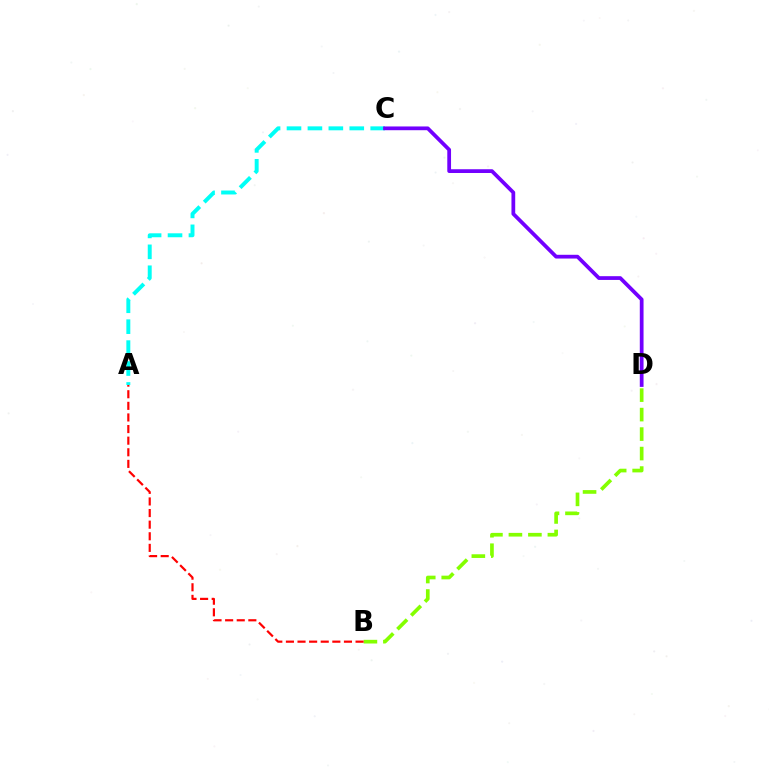{('B', 'D'): [{'color': '#84ff00', 'line_style': 'dashed', 'thickness': 2.65}], ('A', 'B'): [{'color': '#ff0000', 'line_style': 'dashed', 'thickness': 1.58}], ('A', 'C'): [{'color': '#00fff6', 'line_style': 'dashed', 'thickness': 2.84}], ('C', 'D'): [{'color': '#7200ff', 'line_style': 'solid', 'thickness': 2.7}]}